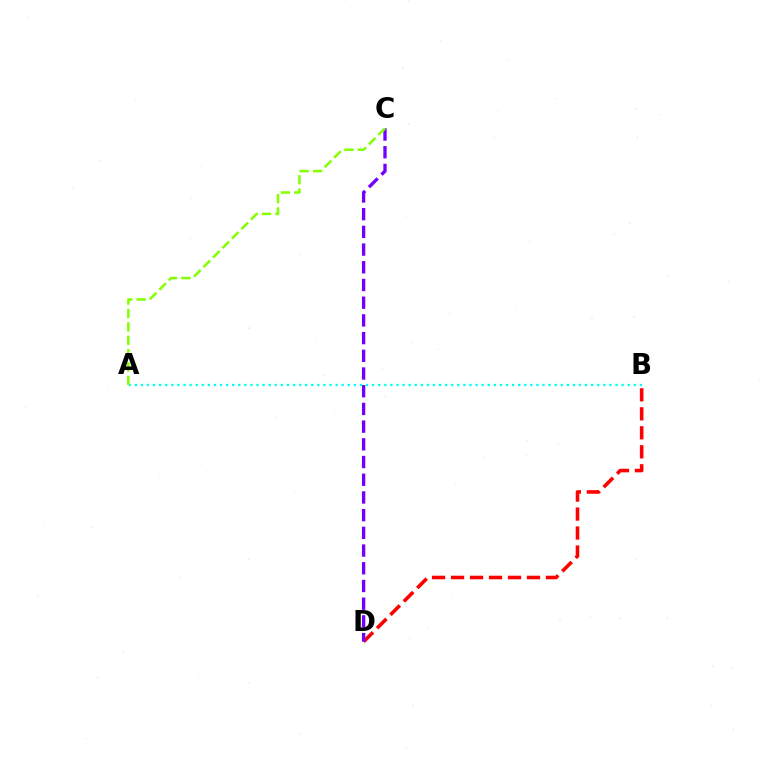{('B', 'D'): [{'color': '#ff0000', 'line_style': 'dashed', 'thickness': 2.58}], ('C', 'D'): [{'color': '#7200ff', 'line_style': 'dashed', 'thickness': 2.41}], ('A', 'B'): [{'color': '#00fff6', 'line_style': 'dotted', 'thickness': 1.65}], ('A', 'C'): [{'color': '#84ff00', 'line_style': 'dashed', 'thickness': 1.82}]}